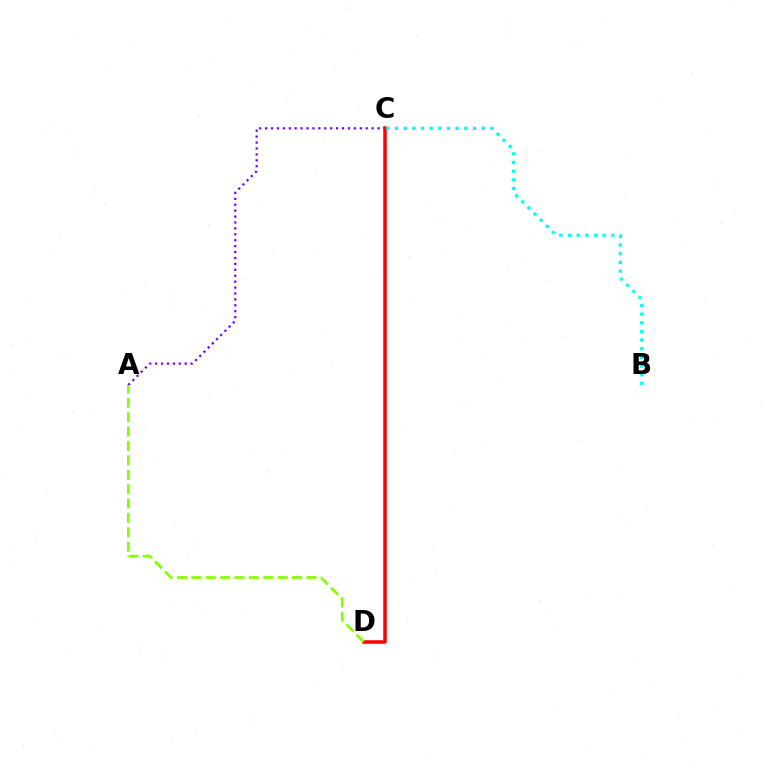{('A', 'C'): [{'color': '#7200ff', 'line_style': 'dotted', 'thickness': 1.61}], ('C', 'D'): [{'color': '#ff0000', 'line_style': 'solid', 'thickness': 2.53}], ('B', 'C'): [{'color': '#00fff6', 'line_style': 'dotted', 'thickness': 2.35}], ('A', 'D'): [{'color': '#84ff00', 'line_style': 'dashed', 'thickness': 1.95}]}